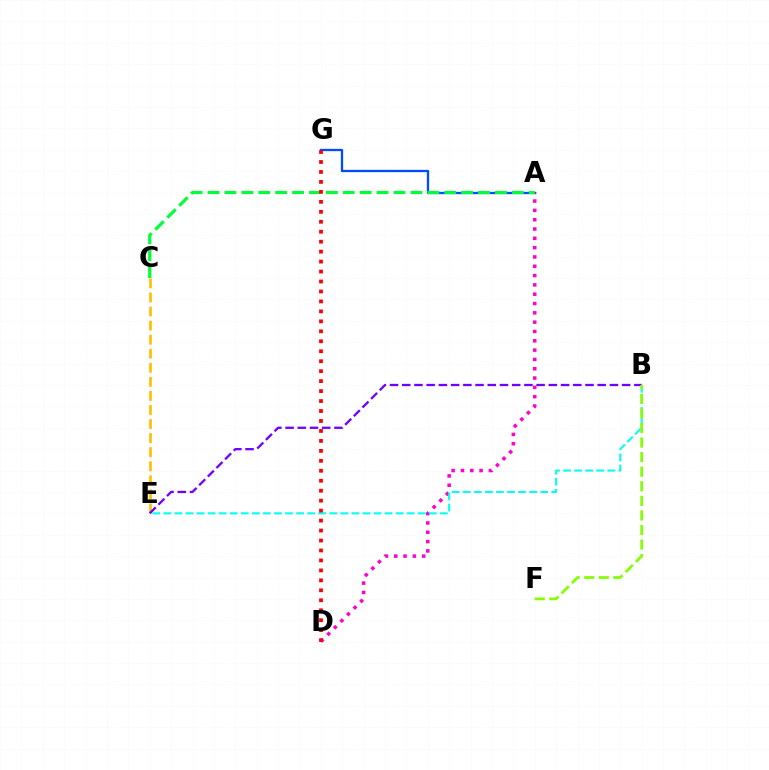{('A', 'G'): [{'color': '#004bff', 'line_style': 'solid', 'thickness': 1.66}], ('C', 'E'): [{'color': '#ffbd00', 'line_style': 'dashed', 'thickness': 1.91}], ('A', 'D'): [{'color': '#ff00cf', 'line_style': 'dotted', 'thickness': 2.53}], ('B', 'E'): [{'color': '#7200ff', 'line_style': 'dashed', 'thickness': 1.66}, {'color': '#00fff6', 'line_style': 'dashed', 'thickness': 1.5}], ('A', 'C'): [{'color': '#00ff39', 'line_style': 'dashed', 'thickness': 2.3}], ('D', 'G'): [{'color': '#ff0000', 'line_style': 'dotted', 'thickness': 2.71}], ('B', 'F'): [{'color': '#84ff00', 'line_style': 'dashed', 'thickness': 1.98}]}